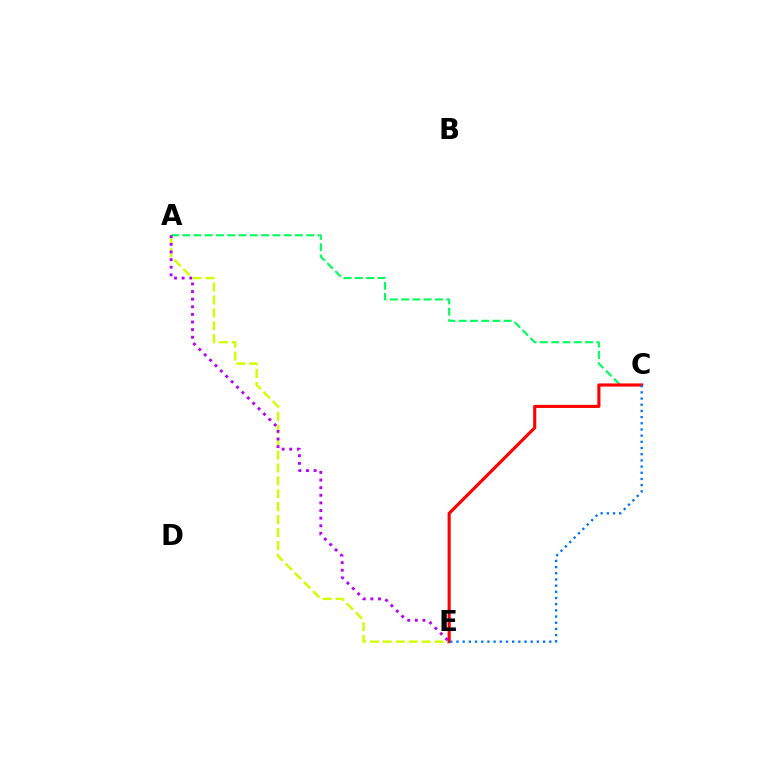{('A', 'E'): [{'color': '#d1ff00', 'line_style': 'dashed', 'thickness': 1.75}, {'color': '#b900ff', 'line_style': 'dotted', 'thickness': 2.07}], ('A', 'C'): [{'color': '#00ff5c', 'line_style': 'dashed', 'thickness': 1.53}], ('C', 'E'): [{'color': '#ff0000', 'line_style': 'solid', 'thickness': 2.24}, {'color': '#0074ff', 'line_style': 'dotted', 'thickness': 1.68}]}